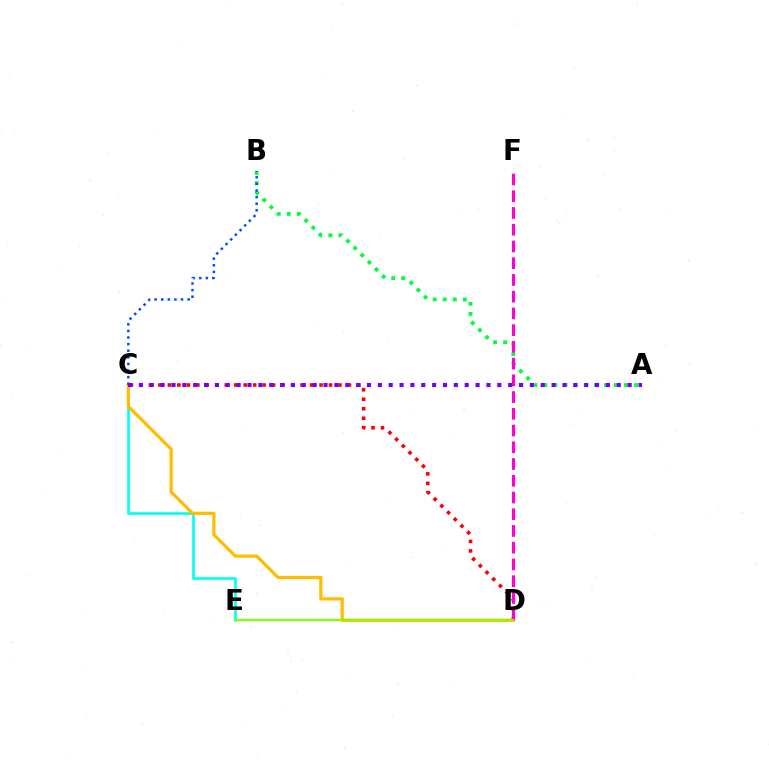{('A', 'B'): [{'color': '#00ff39', 'line_style': 'dotted', 'thickness': 2.74}], ('C', 'E'): [{'color': '#00fff6', 'line_style': 'solid', 'thickness': 1.9}], ('C', 'D'): [{'color': '#ff0000', 'line_style': 'dotted', 'thickness': 2.57}, {'color': '#ffbd00', 'line_style': 'solid', 'thickness': 2.33}], ('D', 'F'): [{'color': '#ff00cf', 'line_style': 'dashed', 'thickness': 2.27}], ('B', 'C'): [{'color': '#004bff', 'line_style': 'dotted', 'thickness': 1.79}], ('D', 'E'): [{'color': '#84ff00', 'line_style': 'solid', 'thickness': 1.62}], ('A', 'C'): [{'color': '#7200ff', 'line_style': 'dotted', 'thickness': 2.95}]}